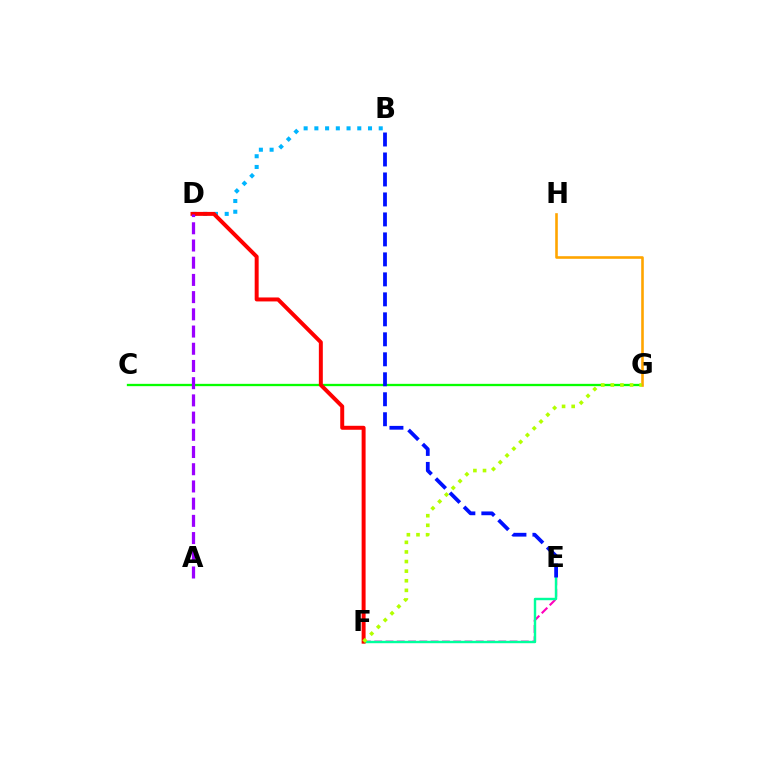{('E', 'F'): [{'color': '#ff00bd', 'line_style': 'dashed', 'thickness': 1.53}, {'color': '#00ff9d', 'line_style': 'solid', 'thickness': 1.74}], ('B', 'D'): [{'color': '#00b5ff', 'line_style': 'dotted', 'thickness': 2.91}], ('C', 'G'): [{'color': '#08ff00', 'line_style': 'solid', 'thickness': 1.66}], ('G', 'H'): [{'color': '#ffa500', 'line_style': 'solid', 'thickness': 1.88}], ('D', 'F'): [{'color': '#ff0000', 'line_style': 'solid', 'thickness': 2.86}], ('A', 'D'): [{'color': '#9b00ff', 'line_style': 'dashed', 'thickness': 2.34}], ('F', 'G'): [{'color': '#b3ff00', 'line_style': 'dotted', 'thickness': 2.61}], ('B', 'E'): [{'color': '#0010ff', 'line_style': 'dashed', 'thickness': 2.71}]}